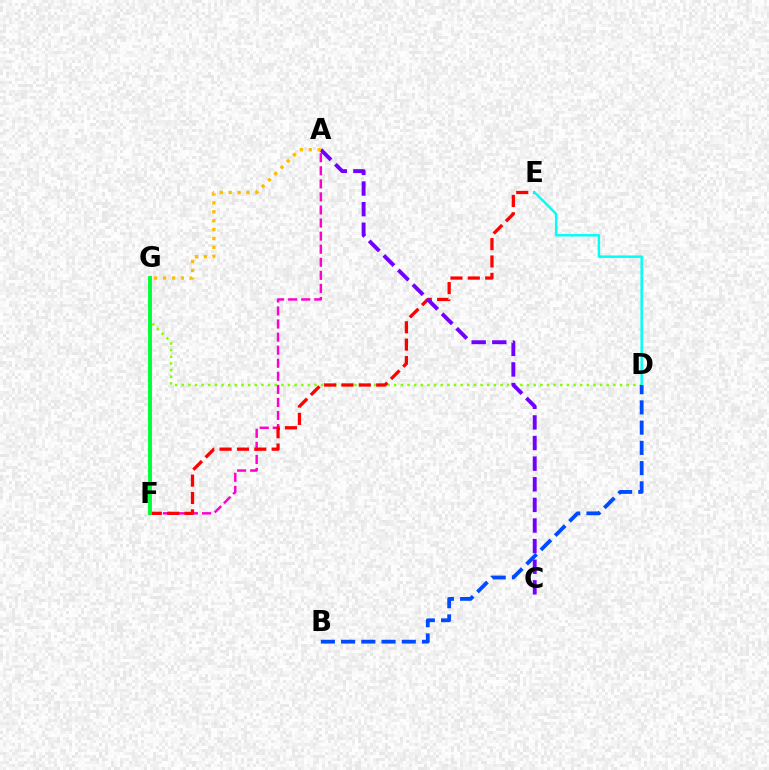{('A', 'F'): [{'color': '#ff00cf', 'line_style': 'dashed', 'thickness': 1.78}], ('D', 'G'): [{'color': '#84ff00', 'line_style': 'dotted', 'thickness': 1.8}], ('E', 'F'): [{'color': '#ff0000', 'line_style': 'dashed', 'thickness': 2.36}], ('A', 'C'): [{'color': '#7200ff', 'line_style': 'dashed', 'thickness': 2.8}], ('D', 'E'): [{'color': '#00fff6', 'line_style': 'solid', 'thickness': 1.78}], ('F', 'G'): [{'color': '#00ff39', 'line_style': 'solid', 'thickness': 2.81}], ('B', 'D'): [{'color': '#004bff', 'line_style': 'dashed', 'thickness': 2.75}], ('A', 'G'): [{'color': '#ffbd00', 'line_style': 'dotted', 'thickness': 2.42}]}